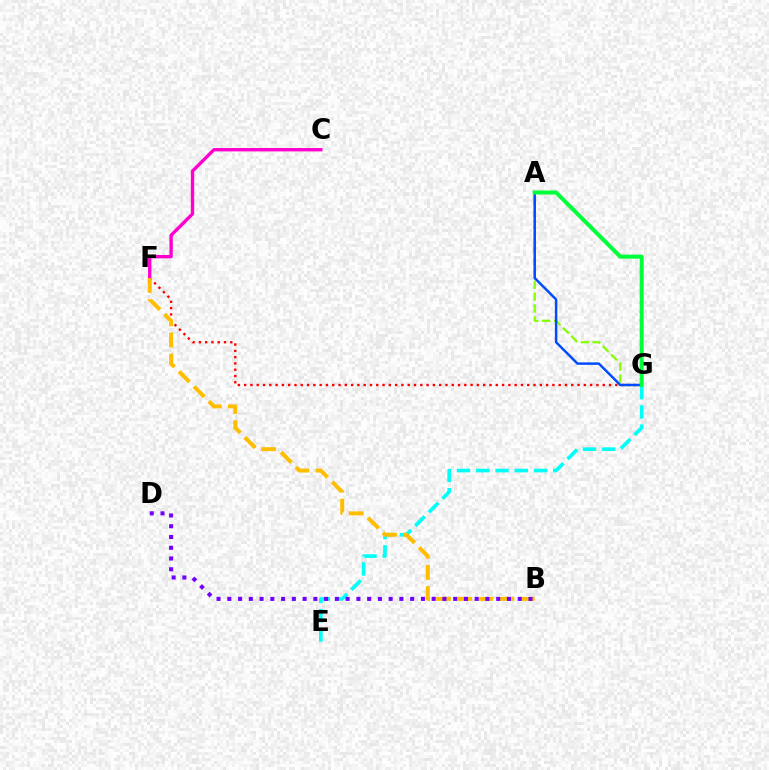{('E', 'G'): [{'color': '#00fff6', 'line_style': 'dashed', 'thickness': 2.62}], ('F', 'G'): [{'color': '#ff0000', 'line_style': 'dotted', 'thickness': 1.71}], ('C', 'F'): [{'color': '#ff00cf', 'line_style': 'solid', 'thickness': 2.41}], ('B', 'F'): [{'color': '#ffbd00', 'line_style': 'dashed', 'thickness': 2.87}], ('A', 'G'): [{'color': '#84ff00', 'line_style': 'dashed', 'thickness': 1.61}, {'color': '#004bff', 'line_style': 'solid', 'thickness': 1.78}, {'color': '#00ff39', 'line_style': 'solid', 'thickness': 2.86}], ('B', 'D'): [{'color': '#7200ff', 'line_style': 'dotted', 'thickness': 2.92}]}